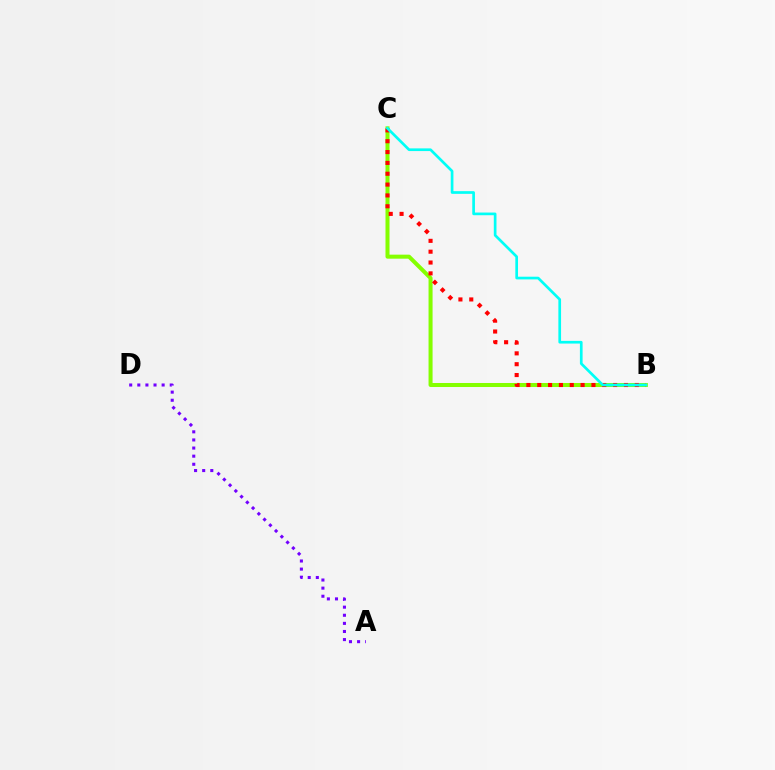{('B', 'C'): [{'color': '#84ff00', 'line_style': 'solid', 'thickness': 2.89}, {'color': '#ff0000', 'line_style': 'dotted', 'thickness': 2.95}, {'color': '#00fff6', 'line_style': 'solid', 'thickness': 1.93}], ('A', 'D'): [{'color': '#7200ff', 'line_style': 'dotted', 'thickness': 2.2}]}